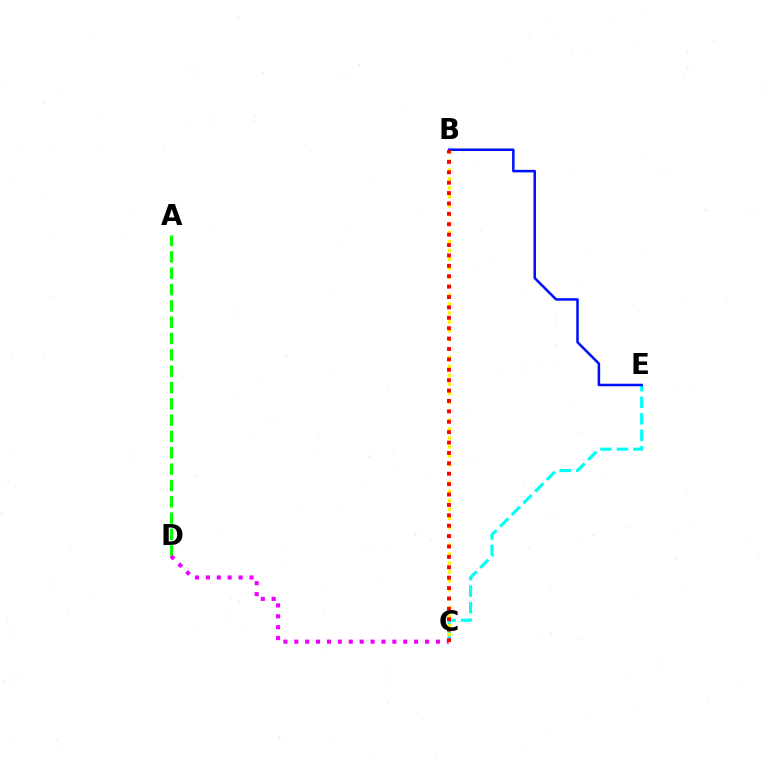{('C', 'E'): [{'color': '#00fff6', 'line_style': 'dashed', 'thickness': 2.24}], ('A', 'D'): [{'color': '#08ff00', 'line_style': 'dashed', 'thickness': 2.22}], ('B', 'E'): [{'color': '#0010ff', 'line_style': 'solid', 'thickness': 1.82}], ('C', 'D'): [{'color': '#ee00ff', 'line_style': 'dotted', 'thickness': 2.96}], ('B', 'C'): [{'color': '#fcf500', 'line_style': 'dotted', 'thickness': 2.43}, {'color': '#ff0000', 'line_style': 'dotted', 'thickness': 2.82}]}